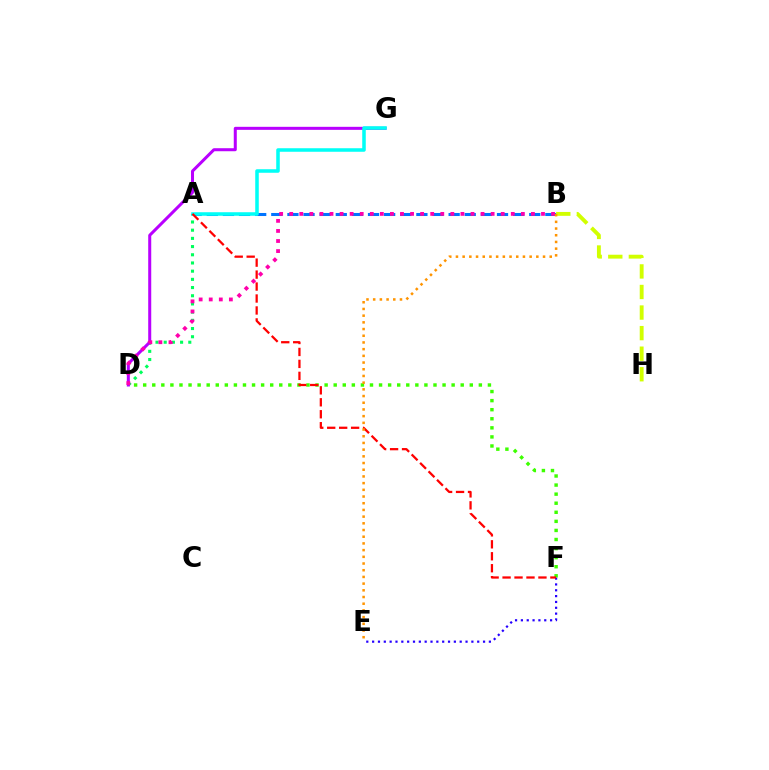{('E', 'F'): [{'color': '#2500ff', 'line_style': 'dotted', 'thickness': 1.59}], ('A', 'D'): [{'color': '#00ff5c', 'line_style': 'dotted', 'thickness': 2.23}], ('D', 'F'): [{'color': '#3dff00', 'line_style': 'dotted', 'thickness': 2.46}], ('D', 'G'): [{'color': '#b900ff', 'line_style': 'solid', 'thickness': 2.18}], ('A', 'B'): [{'color': '#0074ff', 'line_style': 'dashed', 'thickness': 2.19}], ('A', 'G'): [{'color': '#00fff6', 'line_style': 'solid', 'thickness': 2.55}], ('B', 'H'): [{'color': '#d1ff00', 'line_style': 'dashed', 'thickness': 2.79}], ('B', 'D'): [{'color': '#ff00ac', 'line_style': 'dotted', 'thickness': 2.74}], ('A', 'F'): [{'color': '#ff0000', 'line_style': 'dashed', 'thickness': 1.62}], ('B', 'E'): [{'color': '#ff9400', 'line_style': 'dotted', 'thickness': 1.82}]}